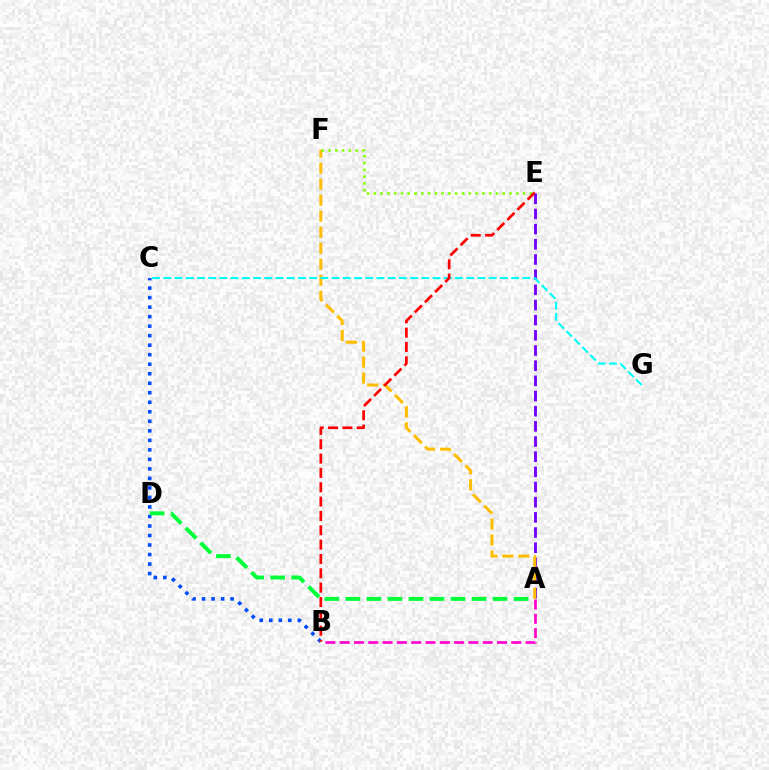{('A', 'E'): [{'color': '#7200ff', 'line_style': 'dashed', 'thickness': 2.06}], ('A', 'B'): [{'color': '#ff00cf', 'line_style': 'dashed', 'thickness': 1.94}], ('B', 'C'): [{'color': '#004bff', 'line_style': 'dotted', 'thickness': 2.59}], ('A', 'D'): [{'color': '#00ff39', 'line_style': 'dashed', 'thickness': 2.86}], ('A', 'F'): [{'color': '#ffbd00', 'line_style': 'dashed', 'thickness': 2.17}], ('E', 'F'): [{'color': '#84ff00', 'line_style': 'dotted', 'thickness': 1.84}], ('C', 'G'): [{'color': '#00fff6', 'line_style': 'dashed', 'thickness': 1.52}], ('B', 'E'): [{'color': '#ff0000', 'line_style': 'dashed', 'thickness': 1.95}]}